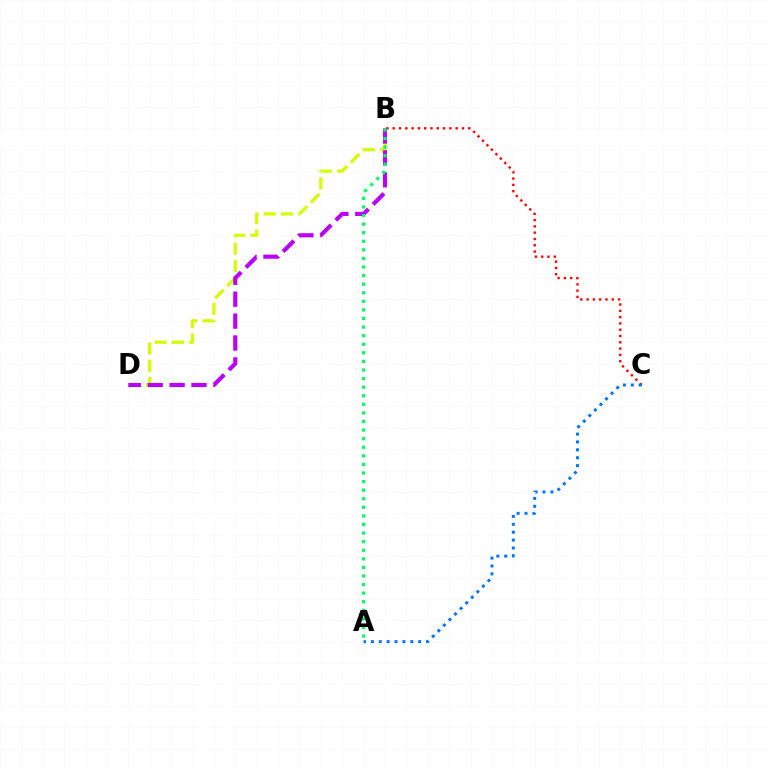{('B', 'D'): [{'color': '#d1ff00', 'line_style': 'dashed', 'thickness': 2.35}, {'color': '#b900ff', 'line_style': 'dashed', 'thickness': 2.98}], ('B', 'C'): [{'color': '#ff0000', 'line_style': 'dotted', 'thickness': 1.71}], ('A', 'C'): [{'color': '#0074ff', 'line_style': 'dotted', 'thickness': 2.14}], ('A', 'B'): [{'color': '#00ff5c', 'line_style': 'dotted', 'thickness': 2.33}]}